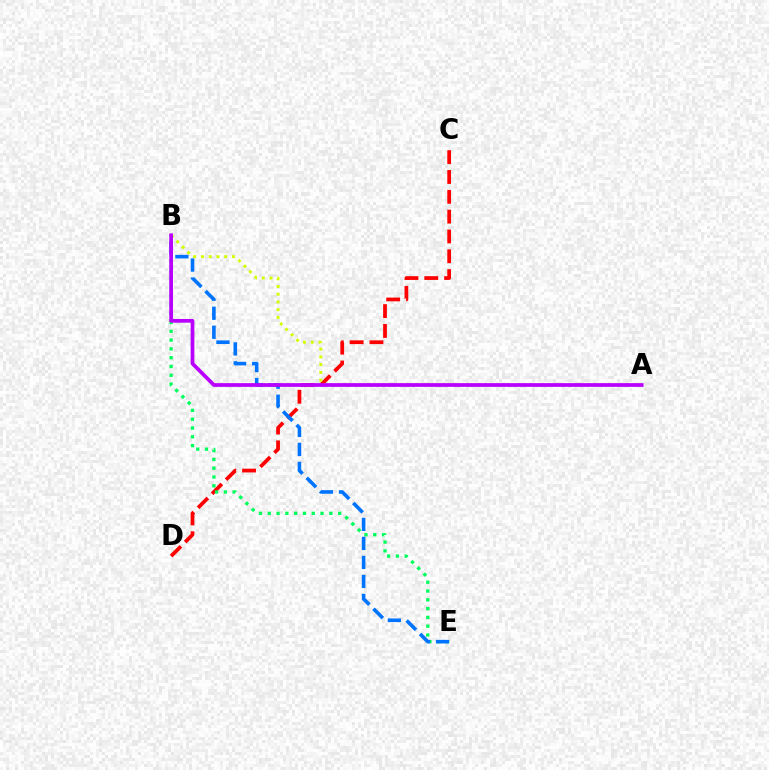{('C', 'D'): [{'color': '#ff0000', 'line_style': 'dashed', 'thickness': 2.69}], ('B', 'E'): [{'color': '#00ff5c', 'line_style': 'dotted', 'thickness': 2.39}, {'color': '#0074ff', 'line_style': 'dashed', 'thickness': 2.58}], ('A', 'B'): [{'color': '#d1ff00', 'line_style': 'dotted', 'thickness': 2.1}, {'color': '#b900ff', 'line_style': 'solid', 'thickness': 2.68}]}